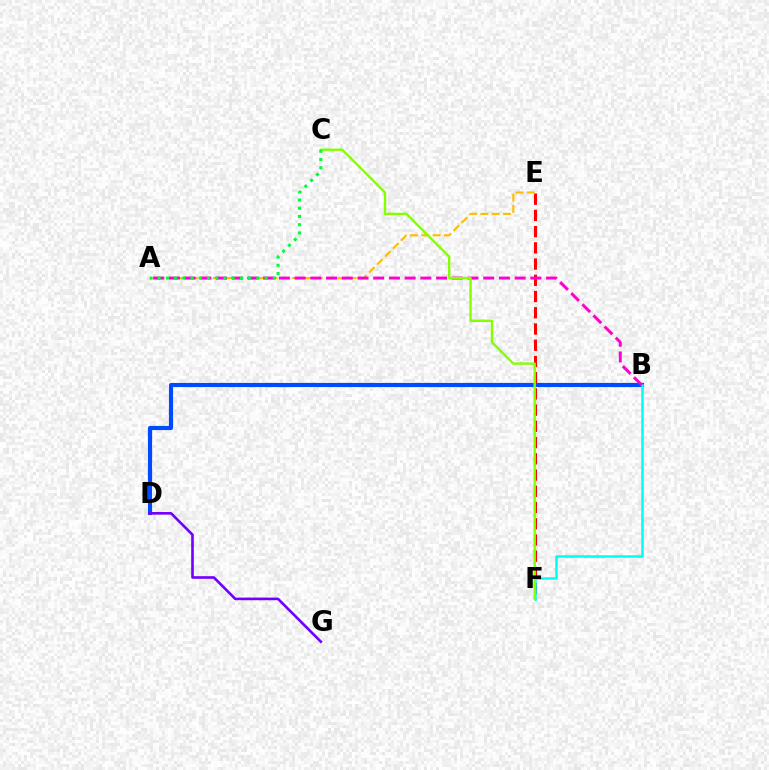{('B', 'D'): [{'color': '#004bff', 'line_style': 'solid', 'thickness': 2.99}], ('E', 'F'): [{'color': '#ff0000', 'line_style': 'dashed', 'thickness': 2.2}], ('A', 'E'): [{'color': '#ffbd00', 'line_style': 'dashed', 'thickness': 1.54}], ('B', 'F'): [{'color': '#00fff6', 'line_style': 'solid', 'thickness': 1.84}], ('A', 'B'): [{'color': '#ff00cf', 'line_style': 'dashed', 'thickness': 2.13}], ('D', 'G'): [{'color': '#7200ff', 'line_style': 'solid', 'thickness': 1.89}], ('C', 'F'): [{'color': '#84ff00', 'line_style': 'solid', 'thickness': 1.71}], ('A', 'C'): [{'color': '#00ff39', 'line_style': 'dotted', 'thickness': 2.24}]}